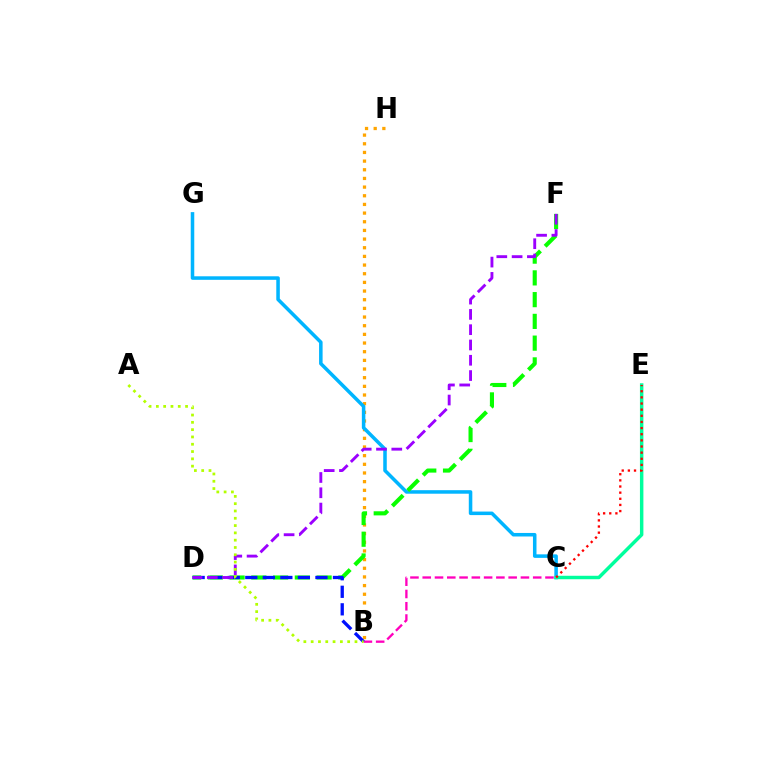{('B', 'C'): [{'color': '#ff00bd', 'line_style': 'dashed', 'thickness': 1.67}], ('B', 'H'): [{'color': '#ffa500', 'line_style': 'dotted', 'thickness': 2.35}], ('C', 'G'): [{'color': '#00b5ff', 'line_style': 'solid', 'thickness': 2.54}], ('D', 'F'): [{'color': '#08ff00', 'line_style': 'dashed', 'thickness': 2.96}, {'color': '#9b00ff', 'line_style': 'dashed', 'thickness': 2.08}], ('B', 'D'): [{'color': '#0010ff', 'line_style': 'dashed', 'thickness': 2.38}], ('C', 'E'): [{'color': '#00ff9d', 'line_style': 'solid', 'thickness': 2.49}, {'color': '#ff0000', 'line_style': 'dotted', 'thickness': 1.67}], ('A', 'B'): [{'color': '#b3ff00', 'line_style': 'dotted', 'thickness': 1.98}]}